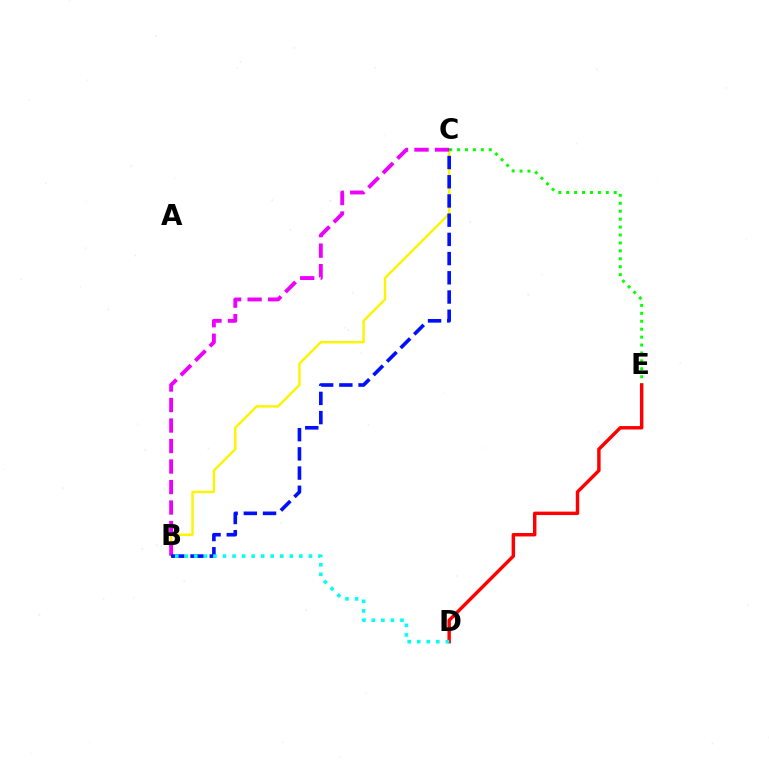{('B', 'C'): [{'color': '#fcf500', 'line_style': 'solid', 'thickness': 1.75}, {'color': '#ee00ff', 'line_style': 'dashed', 'thickness': 2.79}, {'color': '#0010ff', 'line_style': 'dashed', 'thickness': 2.61}], ('C', 'E'): [{'color': '#08ff00', 'line_style': 'dotted', 'thickness': 2.15}], ('D', 'E'): [{'color': '#ff0000', 'line_style': 'solid', 'thickness': 2.47}], ('B', 'D'): [{'color': '#00fff6', 'line_style': 'dotted', 'thickness': 2.59}]}